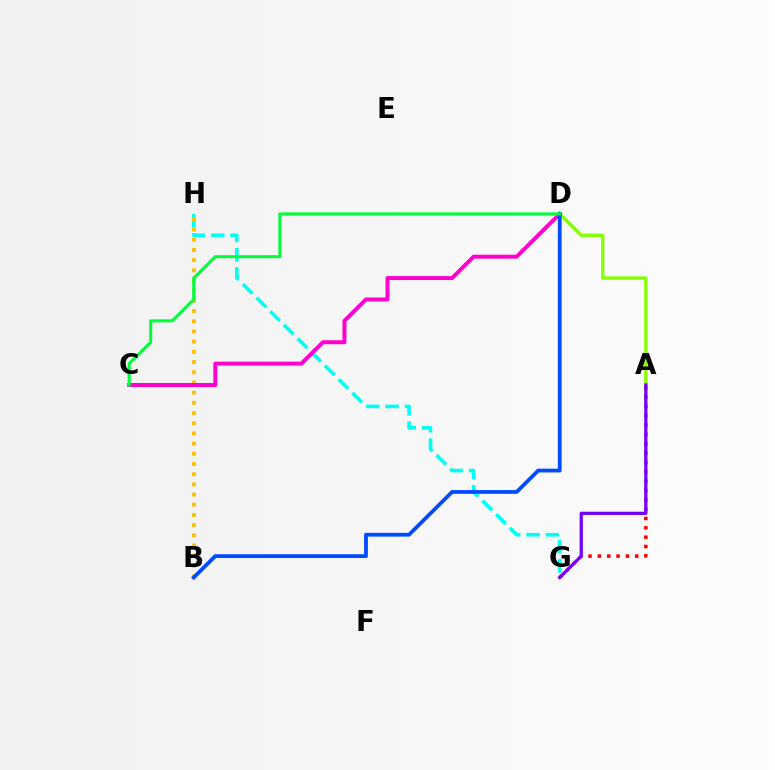{('A', 'G'): [{'color': '#ff0000', 'line_style': 'dotted', 'thickness': 2.54}, {'color': '#7200ff', 'line_style': 'solid', 'thickness': 2.33}], ('G', 'H'): [{'color': '#00fff6', 'line_style': 'dashed', 'thickness': 2.62}], ('B', 'H'): [{'color': '#ffbd00', 'line_style': 'dotted', 'thickness': 2.77}], ('A', 'D'): [{'color': '#84ff00', 'line_style': 'solid', 'thickness': 2.39}], ('C', 'D'): [{'color': '#ff00cf', 'line_style': 'solid', 'thickness': 2.84}, {'color': '#00ff39', 'line_style': 'solid', 'thickness': 2.19}], ('B', 'D'): [{'color': '#004bff', 'line_style': 'solid', 'thickness': 2.73}]}